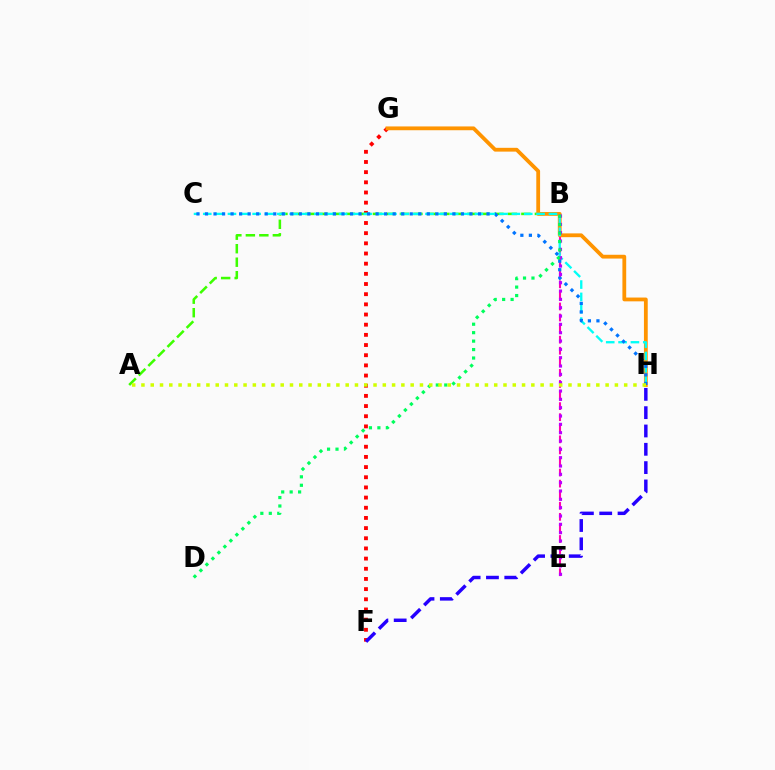{('F', 'G'): [{'color': '#ff0000', 'line_style': 'dotted', 'thickness': 2.76}], ('B', 'E'): [{'color': '#ff00ac', 'line_style': 'dashed', 'thickness': 1.5}, {'color': '#b900ff', 'line_style': 'dotted', 'thickness': 2.26}], ('A', 'B'): [{'color': '#3dff00', 'line_style': 'dashed', 'thickness': 1.83}], ('G', 'H'): [{'color': '#ff9400', 'line_style': 'solid', 'thickness': 2.73}], ('C', 'H'): [{'color': '#00fff6', 'line_style': 'dashed', 'thickness': 1.68}, {'color': '#0074ff', 'line_style': 'dotted', 'thickness': 2.32}], ('B', 'D'): [{'color': '#00ff5c', 'line_style': 'dotted', 'thickness': 2.3}], ('F', 'H'): [{'color': '#2500ff', 'line_style': 'dashed', 'thickness': 2.49}], ('A', 'H'): [{'color': '#d1ff00', 'line_style': 'dotted', 'thickness': 2.52}]}